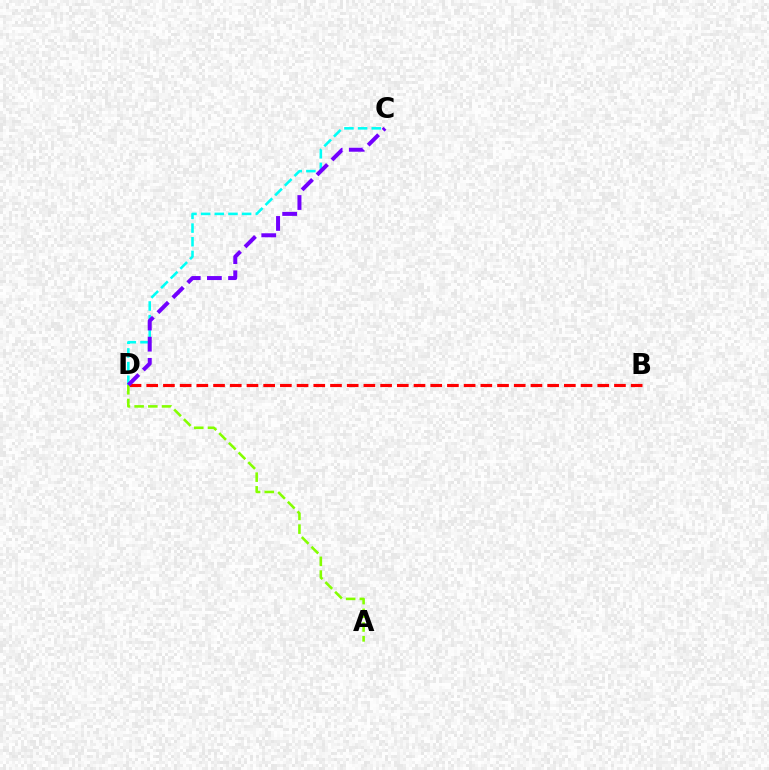{('C', 'D'): [{'color': '#00fff6', 'line_style': 'dashed', 'thickness': 1.86}, {'color': '#7200ff', 'line_style': 'dashed', 'thickness': 2.87}], ('B', 'D'): [{'color': '#ff0000', 'line_style': 'dashed', 'thickness': 2.27}], ('A', 'D'): [{'color': '#84ff00', 'line_style': 'dashed', 'thickness': 1.86}]}